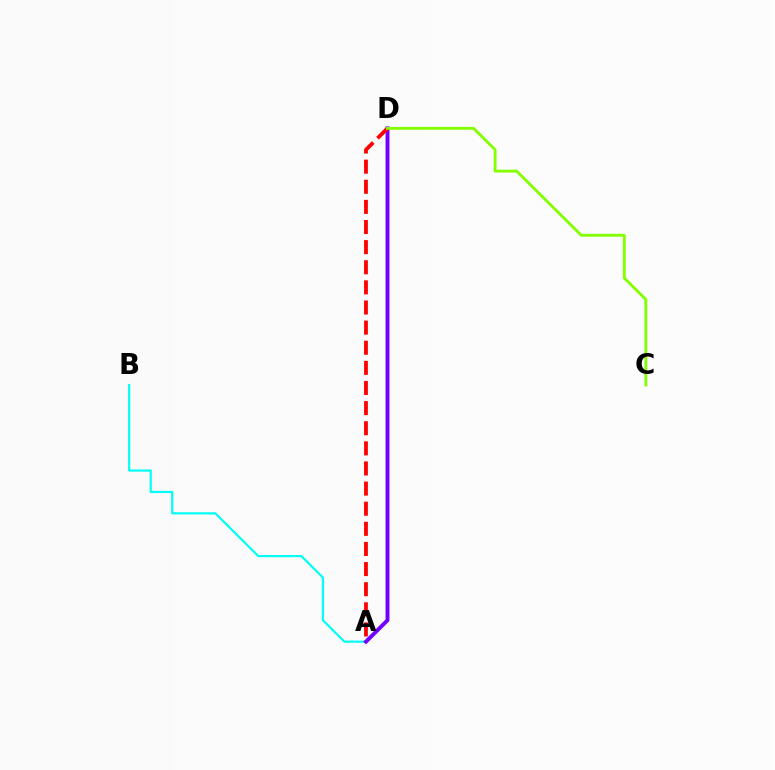{('A', 'B'): [{'color': '#00fff6', 'line_style': 'solid', 'thickness': 1.58}], ('A', 'D'): [{'color': '#7200ff', 'line_style': 'solid', 'thickness': 2.81}, {'color': '#ff0000', 'line_style': 'dashed', 'thickness': 2.73}], ('C', 'D'): [{'color': '#84ff00', 'line_style': 'solid', 'thickness': 2.05}]}